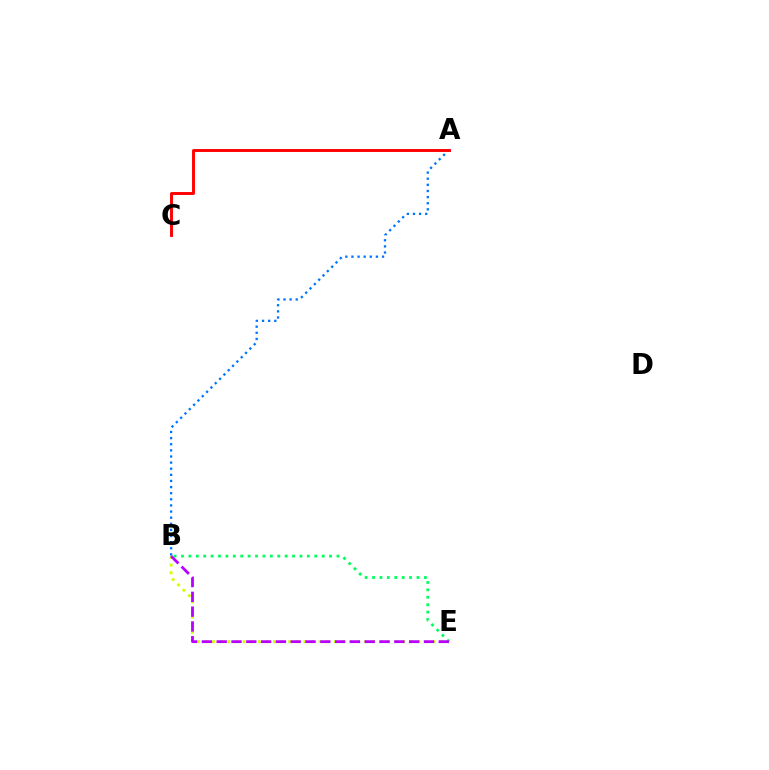{('B', 'E'): [{'color': '#d1ff00', 'line_style': 'dotted', 'thickness': 2.07}, {'color': '#00ff5c', 'line_style': 'dotted', 'thickness': 2.01}, {'color': '#b900ff', 'line_style': 'dashed', 'thickness': 2.01}], ('A', 'B'): [{'color': '#0074ff', 'line_style': 'dotted', 'thickness': 1.66}], ('A', 'C'): [{'color': '#ff0000', 'line_style': 'solid', 'thickness': 2.1}]}